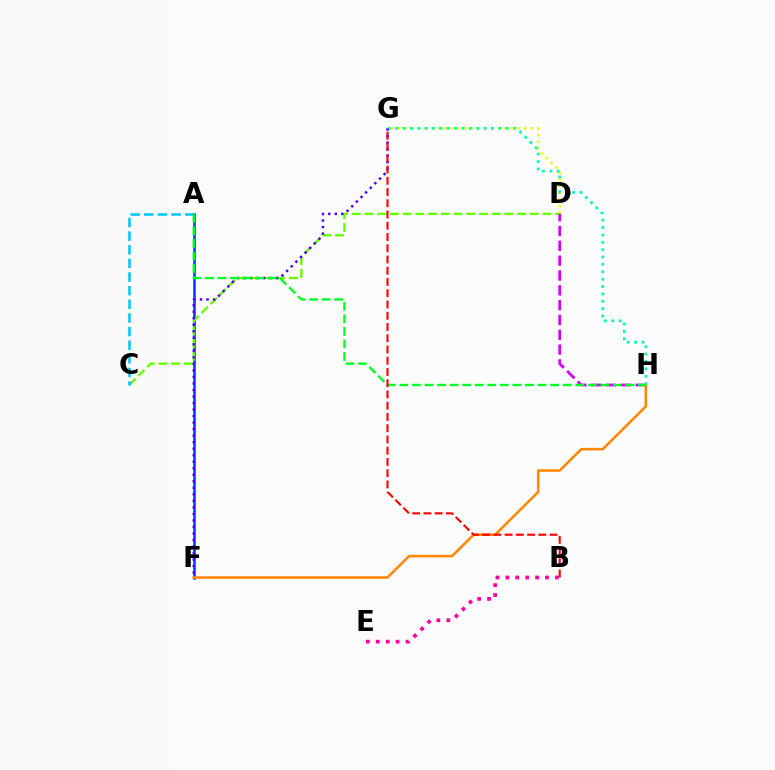{('D', 'G'): [{'color': '#eeff00', 'line_style': 'dotted', 'thickness': 1.8}], ('A', 'F'): [{'color': '#003fff', 'line_style': 'solid', 'thickness': 1.85}], ('C', 'D'): [{'color': '#66ff00', 'line_style': 'dashed', 'thickness': 1.73}], ('D', 'H'): [{'color': '#d600ff', 'line_style': 'dashed', 'thickness': 2.01}], ('F', 'H'): [{'color': '#ff8800', 'line_style': 'solid', 'thickness': 1.85}], ('G', 'H'): [{'color': '#00ffaf', 'line_style': 'dotted', 'thickness': 2.0}], ('A', 'C'): [{'color': '#00c7ff', 'line_style': 'dashed', 'thickness': 1.85}], ('F', 'G'): [{'color': '#4f00ff', 'line_style': 'dotted', 'thickness': 1.77}], ('A', 'H'): [{'color': '#00ff27', 'line_style': 'dashed', 'thickness': 1.71}], ('B', 'G'): [{'color': '#ff0000', 'line_style': 'dashed', 'thickness': 1.53}], ('B', 'E'): [{'color': '#ff00a0', 'line_style': 'dotted', 'thickness': 2.69}]}